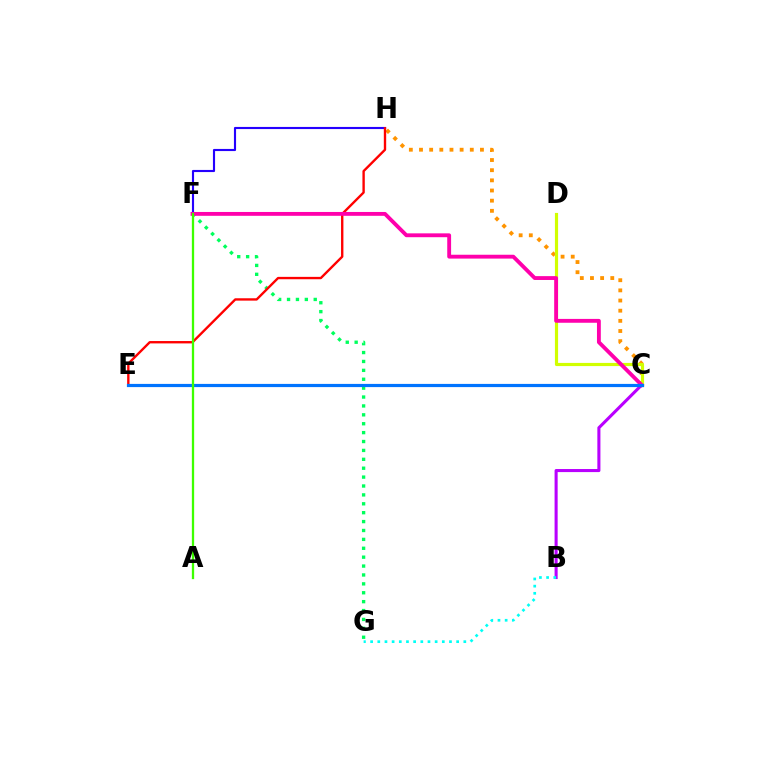{('C', 'H'): [{'color': '#ff9400', 'line_style': 'dotted', 'thickness': 2.76}], ('B', 'C'): [{'color': '#b900ff', 'line_style': 'solid', 'thickness': 2.21}], ('C', 'D'): [{'color': '#d1ff00', 'line_style': 'solid', 'thickness': 2.29}], ('F', 'H'): [{'color': '#2500ff', 'line_style': 'solid', 'thickness': 1.53}], ('F', 'G'): [{'color': '#00ff5c', 'line_style': 'dotted', 'thickness': 2.42}], ('B', 'G'): [{'color': '#00fff6', 'line_style': 'dotted', 'thickness': 1.95}], ('E', 'H'): [{'color': '#ff0000', 'line_style': 'solid', 'thickness': 1.71}], ('C', 'F'): [{'color': '#ff00ac', 'line_style': 'solid', 'thickness': 2.77}], ('C', 'E'): [{'color': '#0074ff', 'line_style': 'solid', 'thickness': 2.3}], ('A', 'F'): [{'color': '#3dff00', 'line_style': 'solid', 'thickness': 1.65}]}